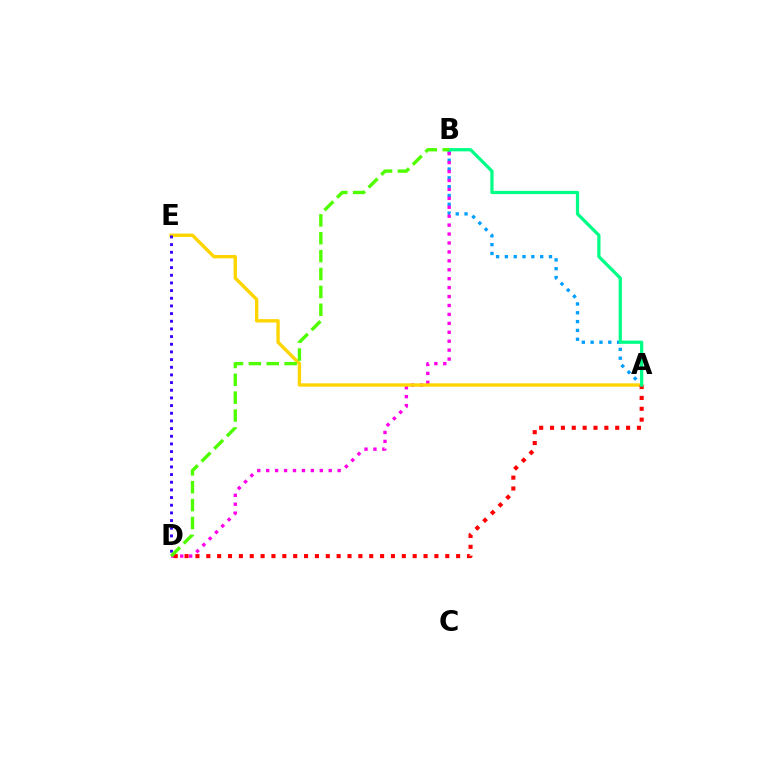{('A', 'B'): [{'color': '#009eff', 'line_style': 'dotted', 'thickness': 2.4}, {'color': '#00ff86', 'line_style': 'solid', 'thickness': 2.33}], ('B', 'D'): [{'color': '#ff00ed', 'line_style': 'dotted', 'thickness': 2.43}, {'color': '#4fff00', 'line_style': 'dashed', 'thickness': 2.43}], ('A', 'E'): [{'color': '#ffd500', 'line_style': 'solid', 'thickness': 2.43}], ('A', 'D'): [{'color': '#ff0000', 'line_style': 'dotted', 'thickness': 2.95}], ('D', 'E'): [{'color': '#3700ff', 'line_style': 'dotted', 'thickness': 2.08}]}